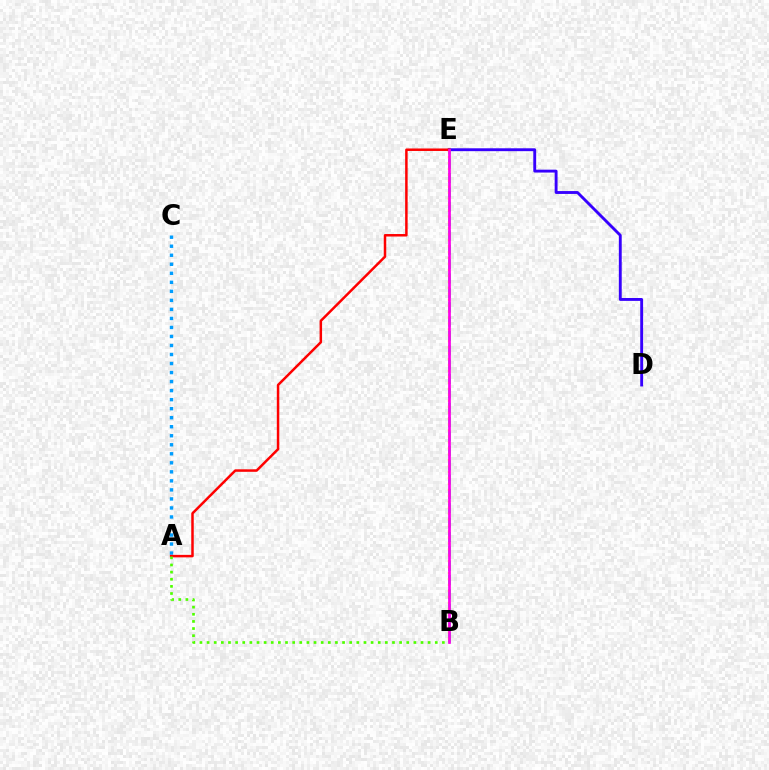{('A', 'C'): [{'color': '#009eff', 'line_style': 'dotted', 'thickness': 2.45}], ('D', 'E'): [{'color': '#3700ff', 'line_style': 'solid', 'thickness': 2.07}], ('B', 'E'): [{'color': '#00ff86', 'line_style': 'dashed', 'thickness': 1.95}, {'color': '#ffd500', 'line_style': 'dotted', 'thickness': 1.61}, {'color': '#ff00ed', 'line_style': 'solid', 'thickness': 1.96}], ('A', 'E'): [{'color': '#ff0000', 'line_style': 'solid', 'thickness': 1.79}], ('A', 'B'): [{'color': '#4fff00', 'line_style': 'dotted', 'thickness': 1.94}]}